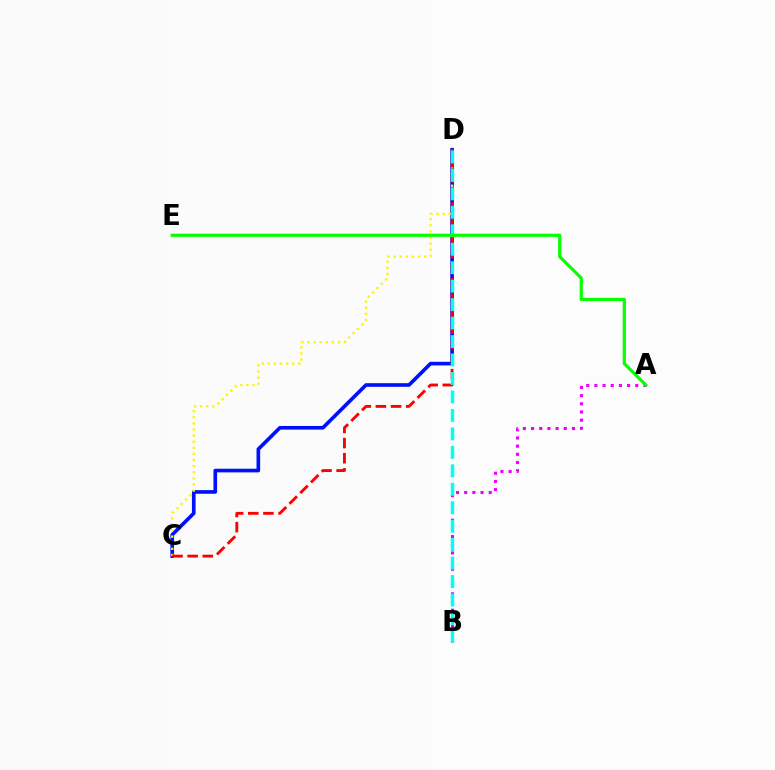{('C', 'D'): [{'color': '#0010ff', 'line_style': 'solid', 'thickness': 2.62}, {'color': '#fcf500', 'line_style': 'dotted', 'thickness': 1.66}, {'color': '#ff0000', 'line_style': 'dashed', 'thickness': 2.06}], ('A', 'B'): [{'color': '#ee00ff', 'line_style': 'dotted', 'thickness': 2.22}], ('B', 'D'): [{'color': '#00fff6', 'line_style': 'dashed', 'thickness': 2.51}], ('A', 'E'): [{'color': '#08ff00', 'line_style': 'solid', 'thickness': 2.31}]}